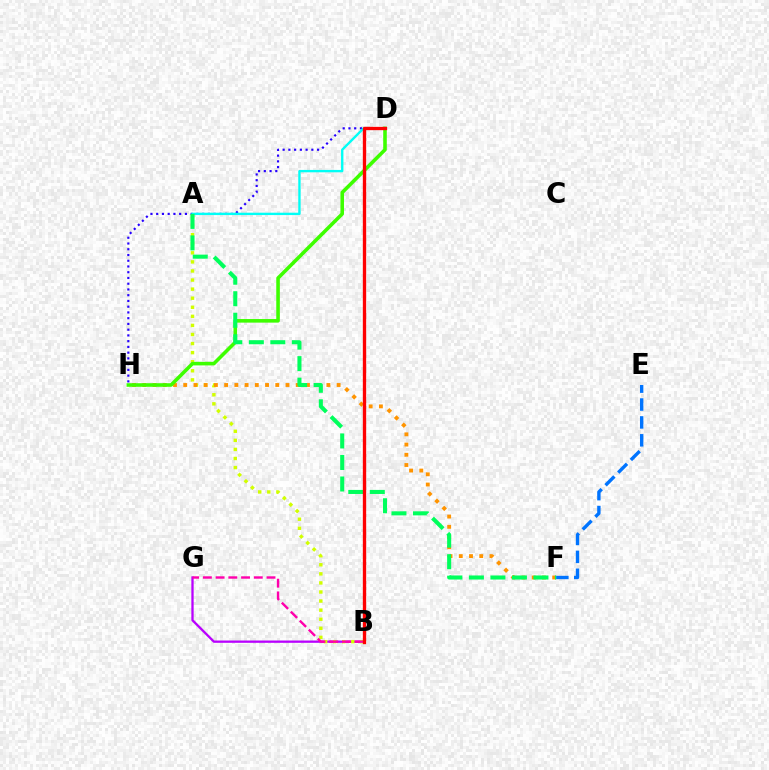{('B', 'G'): [{'color': '#b900ff', 'line_style': 'solid', 'thickness': 1.65}, {'color': '#ff00ac', 'line_style': 'dashed', 'thickness': 1.73}], ('A', 'B'): [{'color': '#d1ff00', 'line_style': 'dotted', 'thickness': 2.47}], ('F', 'H'): [{'color': '#ff9400', 'line_style': 'dotted', 'thickness': 2.78}], ('D', 'H'): [{'color': '#2500ff', 'line_style': 'dotted', 'thickness': 1.56}, {'color': '#3dff00', 'line_style': 'solid', 'thickness': 2.58}], ('E', 'F'): [{'color': '#0074ff', 'line_style': 'dashed', 'thickness': 2.43}], ('A', 'D'): [{'color': '#00fff6', 'line_style': 'solid', 'thickness': 1.7}], ('A', 'F'): [{'color': '#00ff5c', 'line_style': 'dashed', 'thickness': 2.92}], ('B', 'D'): [{'color': '#ff0000', 'line_style': 'solid', 'thickness': 2.4}]}